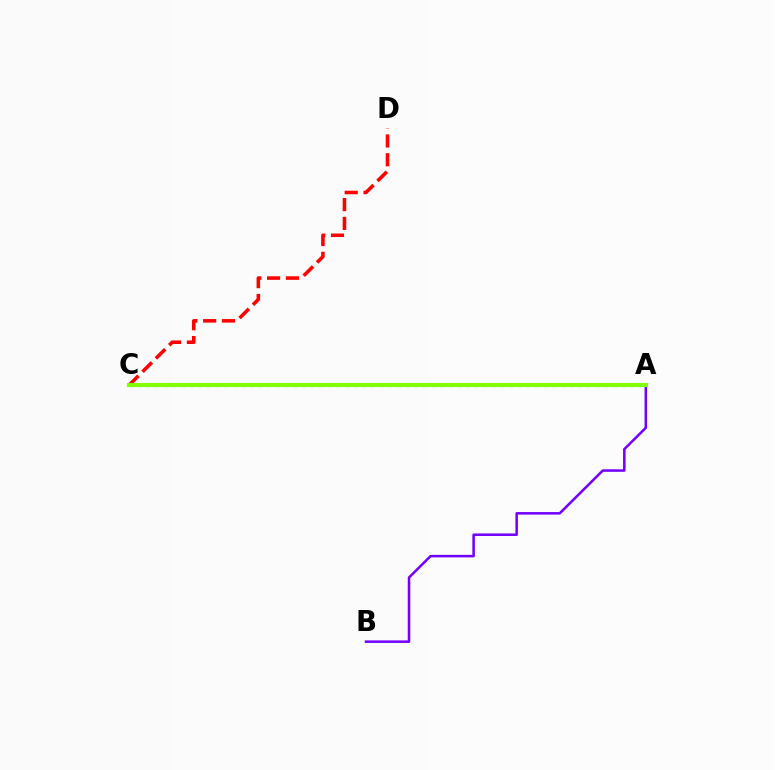{('A', 'C'): [{'color': '#00fff6', 'line_style': 'dotted', 'thickness': 2.35}, {'color': '#84ff00', 'line_style': 'solid', 'thickness': 2.99}], ('C', 'D'): [{'color': '#ff0000', 'line_style': 'dashed', 'thickness': 2.56}], ('A', 'B'): [{'color': '#7200ff', 'line_style': 'solid', 'thickness': 1.82}]}